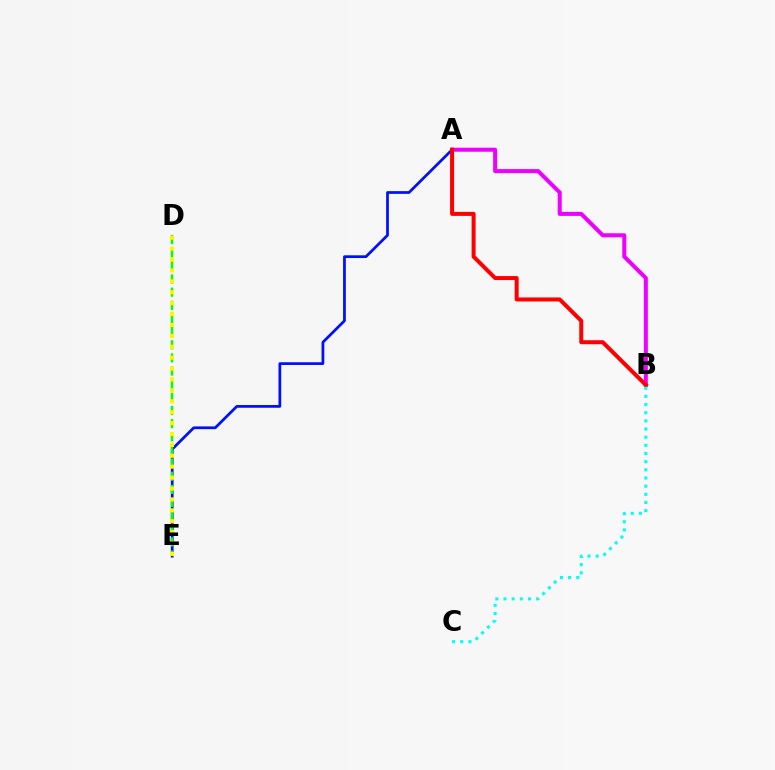{('A', 'E'): [{'color': '#0010ff', 'line_style': 'solid', 'thickness': 1.97}], ('D', 'E'): [{'color': '#08ff00', 'line_style': 'dashed', 'thickness': 1.79}, {'color': '#fcf500', 'line_style': 'dotted', 'thickness': 2.96}], ('A', 'B'): [{'color': '#ee00ff', 'line_style': 'solid', 'thickness': 2.89}, {'color': '#ff0000', 'line_style': 'solid', 'thickness': 2.88}], ('B', 'C'): [{'color': '#00fff6', 'line_style': 'dotted', 'thickness': 2.22}]}